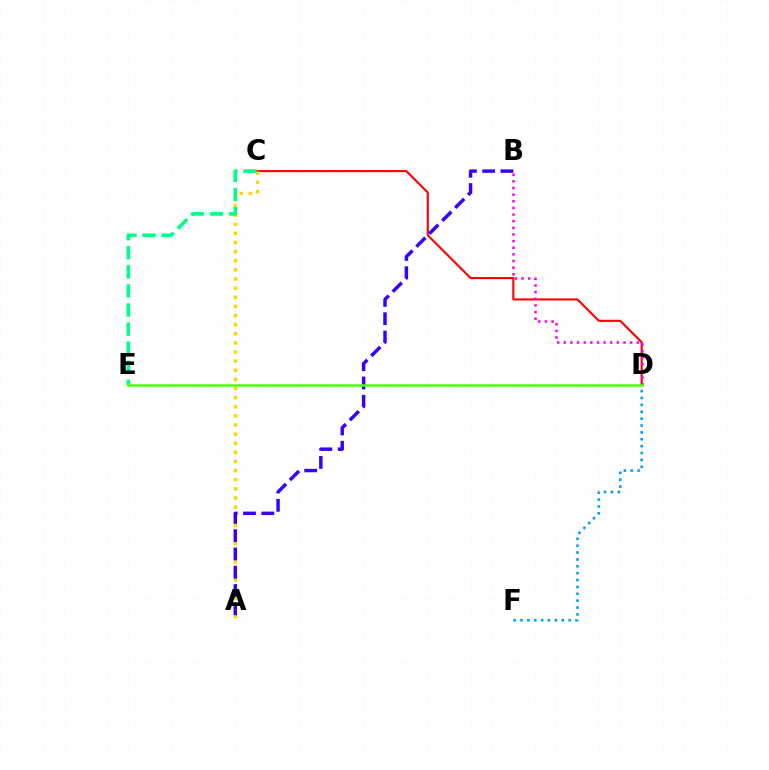{('D', 'F'): [{'color': '#009eff', 'line_style': 'dotted', 'thickness': 1.87}], ('C', 'D'): [{'color': '#ff0000', 'line_style': 'solid', 'thickness': 1.53}], ('A', 'C'): [{'color': '#ffd500', 'line_style': 'dotted', 'thickness': 2.48}], ('A', 'B'): [{'color': '#3700ff', 'line_style': 'dashed', 'thickness': 2.48}], ('B', 'D'): [{'color': '#ff00ed', 'line_style': 'dotted', 'thickness': 1.8}], ('C', 'E'): [{'color': '#00ff86', 'line_style': 'dashed', 'thickness': 2.59}], ('D', 'E'): [{'color': '#4fff00', 'line_style': 'solid', 'thickness': 1.82}]}